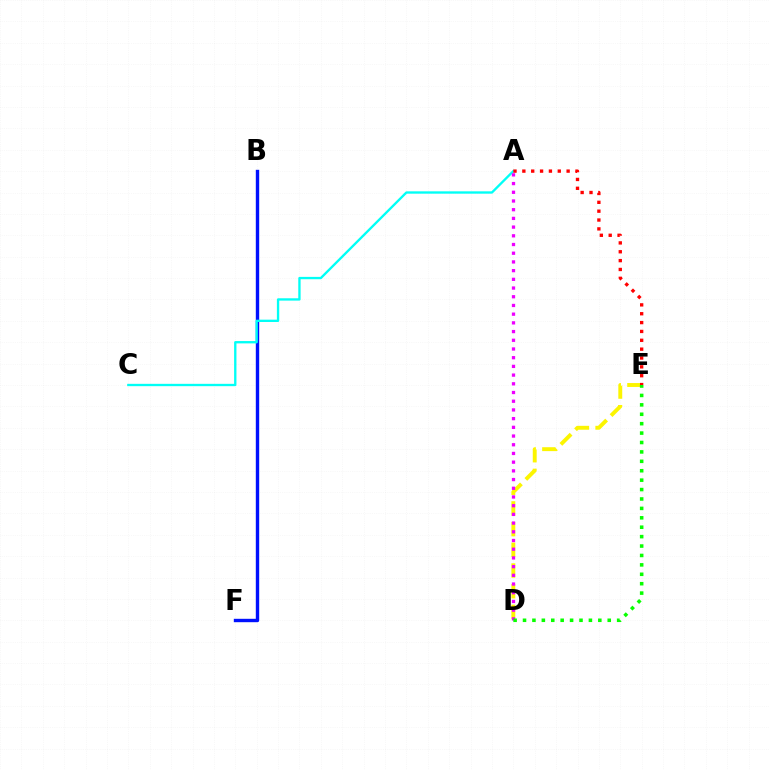{('D', 'E'): [{'color': '#fcf500', 'line_style': 'dashed', 'thickness': 2.81}, {'color': '#08ff00', 'line_style': 'dotted', 'thickness': 2.56}], ('B', 'F'): [{'color': '#0010ff', 'line_style': 'solid', 'thickness': 2.44}], ('A', 'C'): [{'color': '#00fff6', 'line_style': 'solid', 'thickness': 1.68}], ('A', 'D'): [{'color': '#ee00ff', 'line_style': 'dotted', 'thickness': 2.37}], ('A', 'E'): [{'color': '#ff0000', 'line_style': 'dotted', 'thickness': 2.41}]}